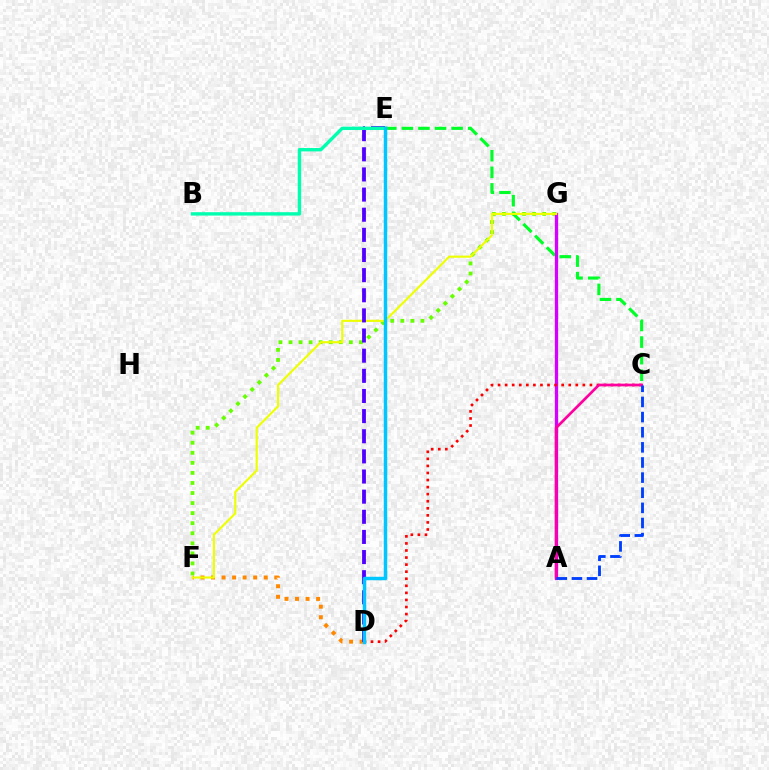{('D', 'F'): [{'color': '#ff8800', 'line_style': 'dotted', 'thickness': 2.86}], ('F', 'G'): [{'color': '#66ff00', 'line_style': 'dotted', 'thickness': 2.73}, {'color': '#eeff00', 'line_style': 'solid', 'thickness': 1.54}], ('C', 'E'): [{'color': '#00ff27', 'line_style': 'dashed', 'thickness': 2.25}], ('A', 'G'): [{'color': '#d600ff', 'line_style': 'solid', 'thickness': 2.37}], ('C', 'D'): [{'color': '#ff0000', 'line_style': 'dotted', 'thickness': 1.92}], ('A', 'C'): [{'color': '#ff00a0', 'line_style': 'solid', 'thickness': 1.94}, {'color': '#003fff', 'line_style': 'dashed', 'thickness': 2.06}], ('D', 'E'): [{'color': '#4f00ff', 'line_style': 'dashed', 'thickness': 2.74}, {'color': '#00c7ff', 'line_style': 'solid', 'thickness': 2.48}], ('B', 'E'): [{'color': '#00ffaf', 'line_style': 'solid', 'thickness': 2.44}]}